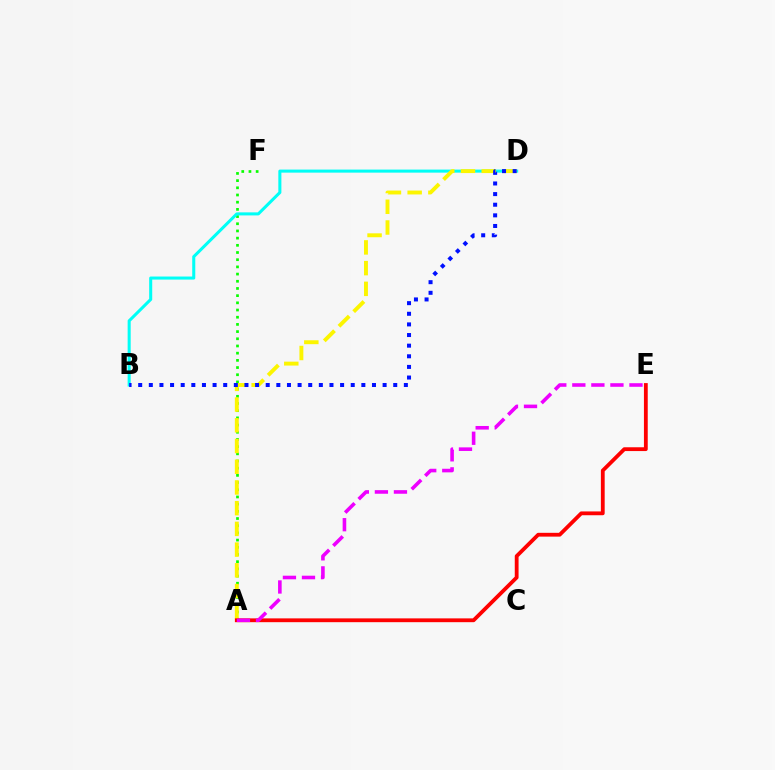{('A', 'F'): [{'color': '#08ff00', 'line_style': 'dotted', 'thickness': 1.95}], ('B', 'D'): [{'color': '#00fff6', 'line_style': 'solid', 'thickness': 2.2}, {'color': '#0010ff', 'line_style': 'dotted', 'thickness': 2.89}], ('A', 'D'): [{'color': '#fcf500', 'line_style': 'dashed', 'thickness': 2.81}], ('A', 'E'): [{'color': '#ff0000', 'line_style': 'solid', 'thickness': 2.74}, {'color': '#ee00ff', 'line_style': 'dashed', 'thickness': 2.59}]}